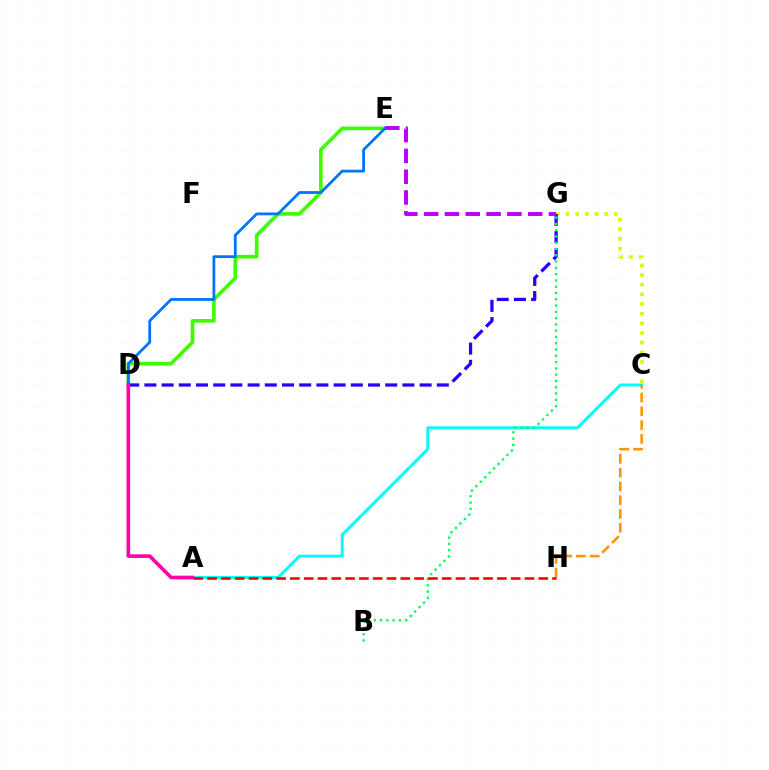{('A', 'C'): [{'color': '#00fff6', 'line_style': 'solid', 'thickness': 2.12}], ('C', 'G'): [{'color': '#d1ff00', 'line_style': 'dotted', 'thickness': 2.63}], ('D', 'E'): [{'color': '#3dff00', 'line_style': 'solid', 'thickness': 2.64}, {'color': '#0074ff', 'line_style': 'solid', 'thickness': 2.0}], ('C', 'H'): [{'color': '#ff9400', 'line_style': 'dashed', 'thickness': 1.87}], ('D', 'G'): [{'color': '#2500ff', 'line_style': 'dashed', 'thickness': 2.34}], ('B', 'G'): [{'color': '#00ff5c', 'line_style': 'dotted', 'thickness': 1.71}], ('A', 'D'): [{'color': '#ff00ac', 'line_style': 'solid', 'thickness': 2.62}], ('A', 'H'): [{'color': '#ff0000', 'line_style': 'dashed', 'thickness': 1.87}], ('E', 'G'): [{'color': '#b900ff', 'line_style': 'dashed', 'thickness': 2.83}]}